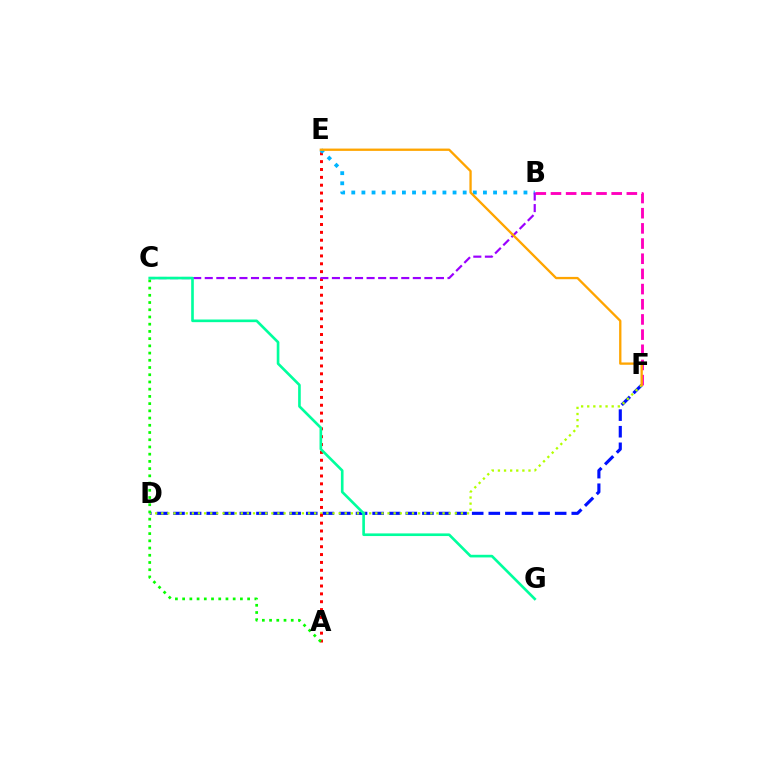{('B', 'F'): [{'color': '#ff00bd', 'line_style': 'dashed', 'thickness': 2.06}], ('D', 'F'): [{'color': '#0010ff', 'line_style': 'dashed', 'thickness': 2.25}, {'color': '#b3ff00', 'line_style': 'dotted', 'thickness': 1.66}], ('A', 'E'): [{'color': '#ff0000', 'line_style': 'dotted', 'thickness': 2.14}], ('A', 'C'): [{'color': '#08ff00', 'line_style': 'dotted', 'thickness': 1.96}], ('B', 'E'): [{'color': '#00b5ff', 'line_style': 'dotted', 'thickness': 2.75}], ('B', 'C'): [{'color': '#9b00ff', 'line_style': 'dashed', 'thickness': 1.57}], ('C', 'G'): [{'color': '#00ff9d', 'line_style': 'solid', 'thickness': 1.9}], ('E', 'F'): [{'color': '#ffa500', 'line_style': 'solid', 'thickness': 1.67}]}